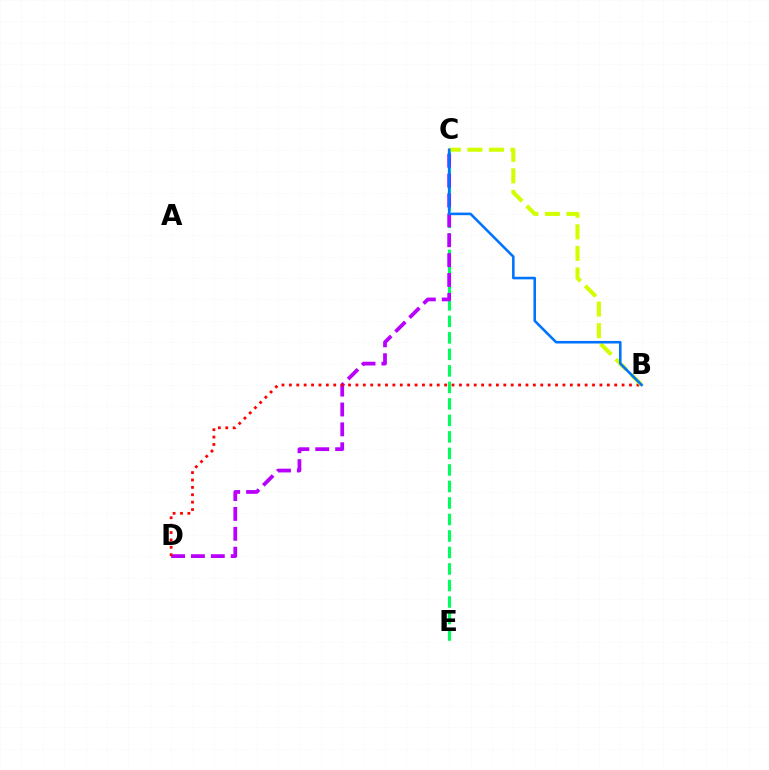{('C', 'E'): [{'color': '#00ff5c', 'line_style': 'dashed', 'thickness': 2.24}], ('C', 'D'): [{'color': '#b900ff', 'line_style': 'dashed', 'thickness': 2.7}], ('B', 'D'): [{'color': '#ff0000', 'line_style': 'dotted', 'thickness': 2.01}], ('B', 'C'): [{'color': '#d1ff00', 'line_style': 'dashed', 'thickness': 2.92}, {'color': '#0074ff', 'line_style': 'solid', 'thickness': 1.85}]}